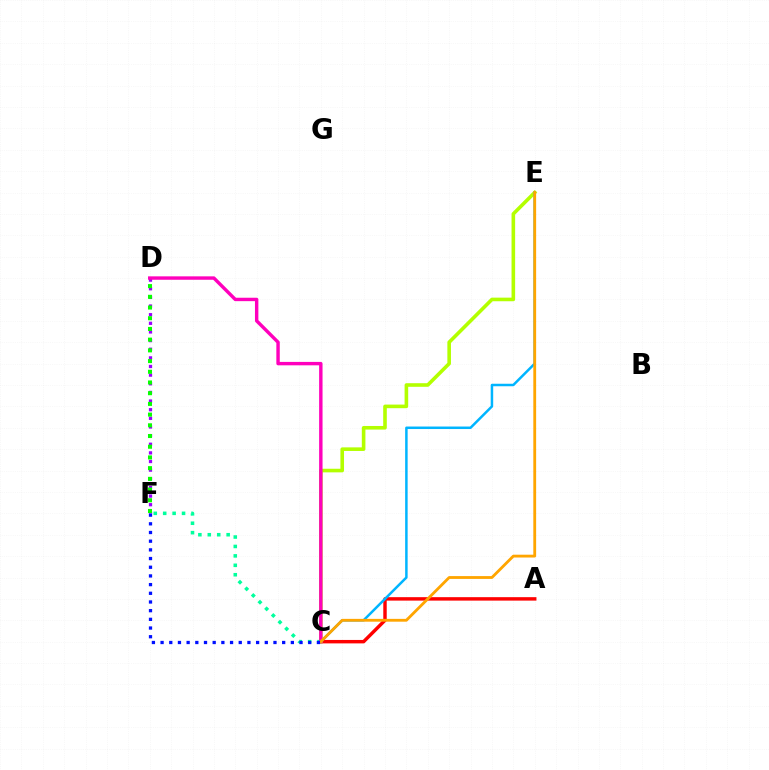{('A', 'C'): [{'color': '#ff0000', 'line_style': 'solid', 'thickness': 2.48}], ('D', 'F'): [{'color': '#9b00ff', 'line_style': 'dotted', 'thickness': 2.35}, {'color': '#08ff00', 'line_style': 'dotted', 'thickness': 2.91}], ('C', 'E'): [{'color': '#b3ff00', 'line_style': 'solid', 'thickness': 2.59}, {'color': '#00b5ff', 'line_style': 'solid', 'thickness': 1.8}, {'color': '#ffa500', 'line_style': 'solid', 'thickness': 2.03}], ('C', 'F'): [{'color': '#00ff9d', 'line_style': 'dotted', 'thickness': 2.56}, {'color': '#0010ff', 'line_style': 'dotted', 'thickness': 2.36}], ('C', 'D'): [{'color': '#ff00bd', 'line_style': 'solid', 'thickness': 2.46}]}